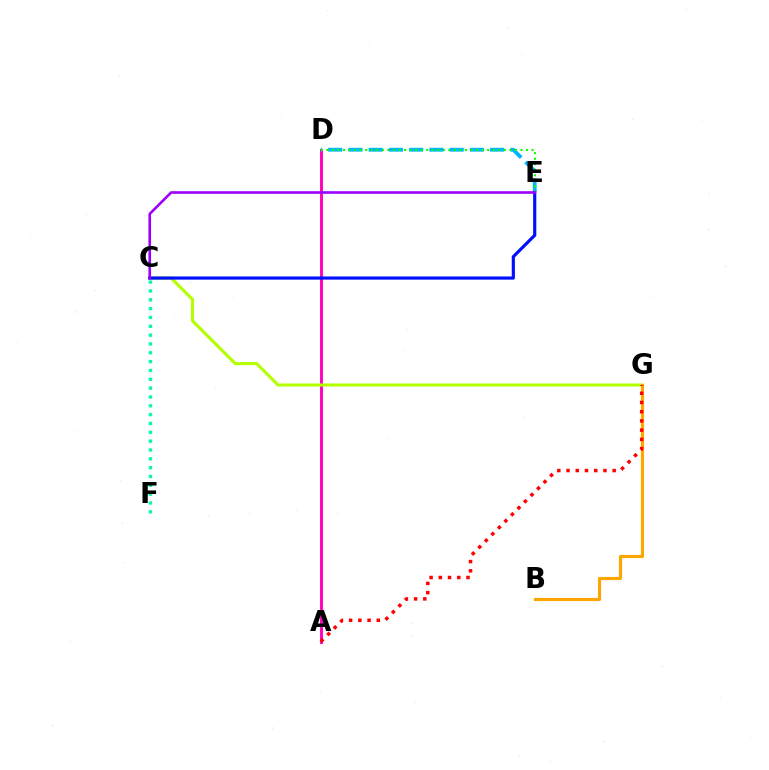{('A', 'D'): [{'color': '#ff00bd', 'line_style': 'solid', 'thickness': 2.09}], ('C', 'G'): [{'color': '#b3ff00', 'line_style': 'solid', 'thickness': 2.21}], ('C', 'F'): [{'color': '#00ff9d', 'line_style': 'dotted', 'thickness': 2.4}], ('B', 'G'): [{'color': '#ffa500', 'line_style': 'solid', 'thickness': 2.26}], ('D', 'E'): [{'color': '#00b5ff', 'line_style': 'dashed', 'thickness': 2.75}, {'color': '#08ff00', 'line_style': 'dotted', 'thickness': 1.51}], ('C', 'E'): [{'color': '#0010ff', 'line_style': 'solid', 'thickness': 2.28}, {'color': '#9b00ff', 'line_style': 'solid', 'thickness': 1.89}], ('A', 'G'): [{'color': '#ff0000', 'line_style': 'dotted', 'thickness': 2.51}]}